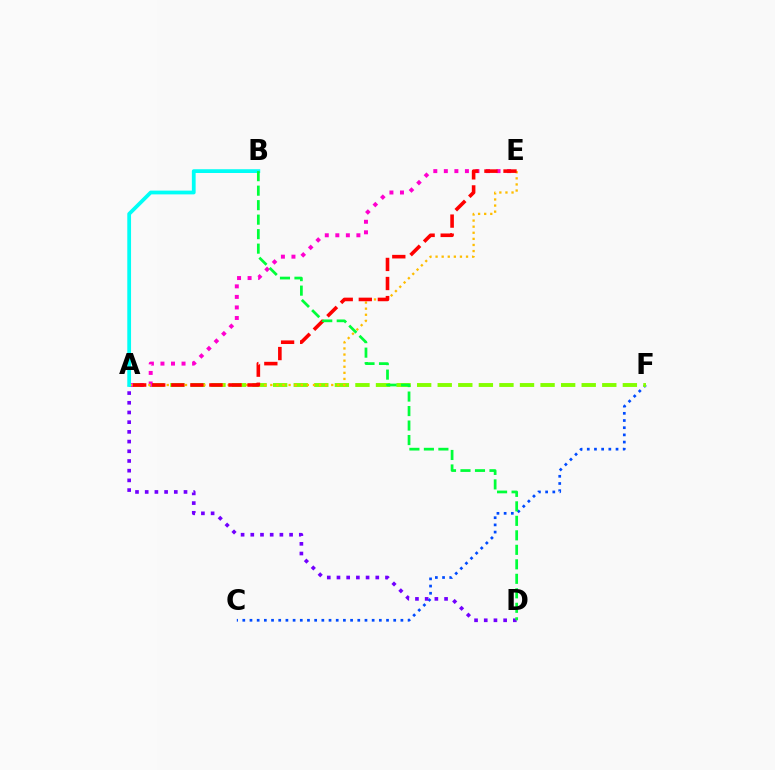{('C', 'F'): [{'color': '#004bff', 'line_style': 'dotted', 'thickness': 1.95}], ('A', 'F'): [{'color': '#84ff00', 'line_style': 'dashed', 'thickness': 2.79}], ('A', 'D'): [{'color': '#7200ff', 'line_style': 'dotted', 'thickness': 2.64}], ('A', 'E'): [{'color': '#ff00cf', 'line_style': 'dotted', 'thickness': 2.86}, {'color': '#ffbd00', 'line_style': 'dotted', 'thickness': 1.66}, {'color': '#ff0000', 'line_style': 'dashed', 'thickness': 2.59}], ('A', 'B'): [{'color': '#00fff6', 'line_style': 'solid', 'thickness': 2.71}], ('B', 'D'): [{'color': '#00ff39', 'line_style': 'dashed', 'thickness': 1.97}]}